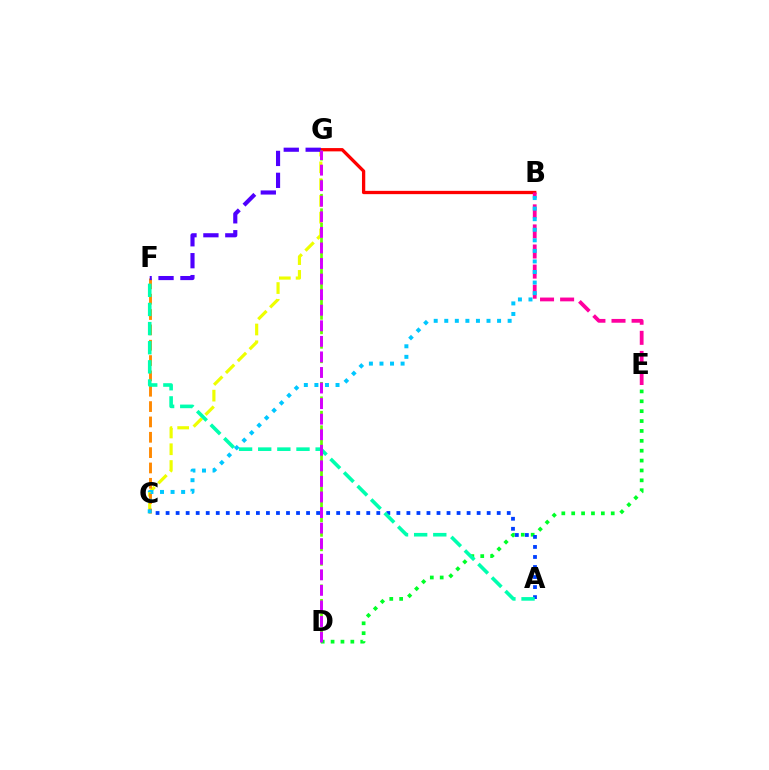{('C', 'G'): [{'color': '#eeff00', 'line_style': 'dashed', 'thickness': 2.28}], ('D', 'E'): [{'color': '#00ff27', 'line_style': 'dotted', 'thickness': 2.68}], ('A', 'C'): [{'color': '#003fff', 'line_style': 'dotted', 'thickness': 2.73}], ('B', 'G'): [{'color': '#ff0000', 'line_style': 'solid', 'thickness': 2.37}], ('C', 'F'): [{'color': '#ff8800', 'line_style': 'dashed', 'thickness': 2.08}], ('A', 'F'): [{'color': '#00ffaf', 'line_style': 'dashed', 'thickness': 2.6}], ('F', 'G'): [{'color': '#4f00ff', 'line_style': 'dashed', 'thickness': 2.98}], ('B', 'E'): [{'color': '#ff00a0', 'line_style': 'dashed', 'thickness': 2.73}], ('B', 'C'): [{'color': '#00c7ff', 'line_style': 'dotted', 'thickness': 2.87}], ('D', 'G'): [{'color': '#66ff00', 'line_style': 'dashed', 'thickness': 1.97}, {'color': '#d600ff', 'line_style': 'dashed', 'thickness': 2.11}]}